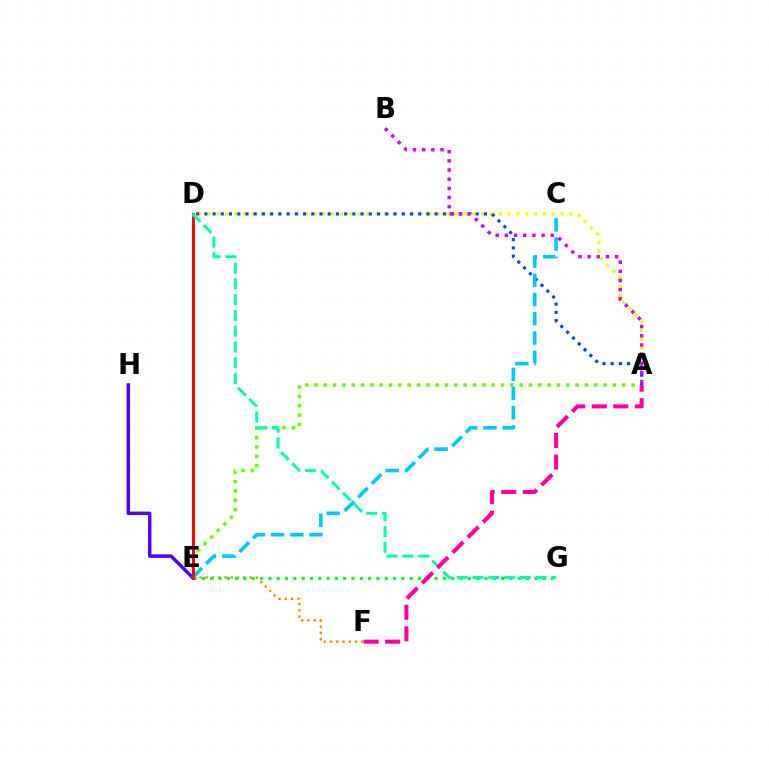{('E', 'F'): [{'color': '#ff8800', 'line_style': 'dotted', 'thickness': 1.71}], ('E', 'G'): [{'color': '#00ff27', 'line_style': 'dotted', 'thickness': 2.26}], ('A', 'D'): [{'color': '#eeff00', 'line_style': 'dotted', 'thickness': 2.4}, {'color': '#003fff', 'line_style': 'dotted', 'thickness': 2.23}], ('A', 'E'): [{'color': '#66ff00', 'line_style': 'dotted', 'thickness': 2.53}], ('E', 'H'): [{'color': '#4f00ff', 'line_style': 'solid', 'thickness': 2.49}], ('C', 'E'): [{'color': '#00c7ff', 'line_style': 'dashed', 'thickness': 2.61}], ('D', 'E'): [{'color': '#ff0000', 'line_style': 'solid', 'thickness': 2.11}], ('A', 'B'): [{'color': '#d600ff', 'line_style': 'dotted', 'thickness': 2.49}], ('D', 'G'): [{'color': '#00ffaf', 'line_style': 'dashed', 'thickness': 2.14}], ('A', 'F'): [{'color': '#ff00a0', 'line_style': 'dashed', 'thickness': 2.93}]}